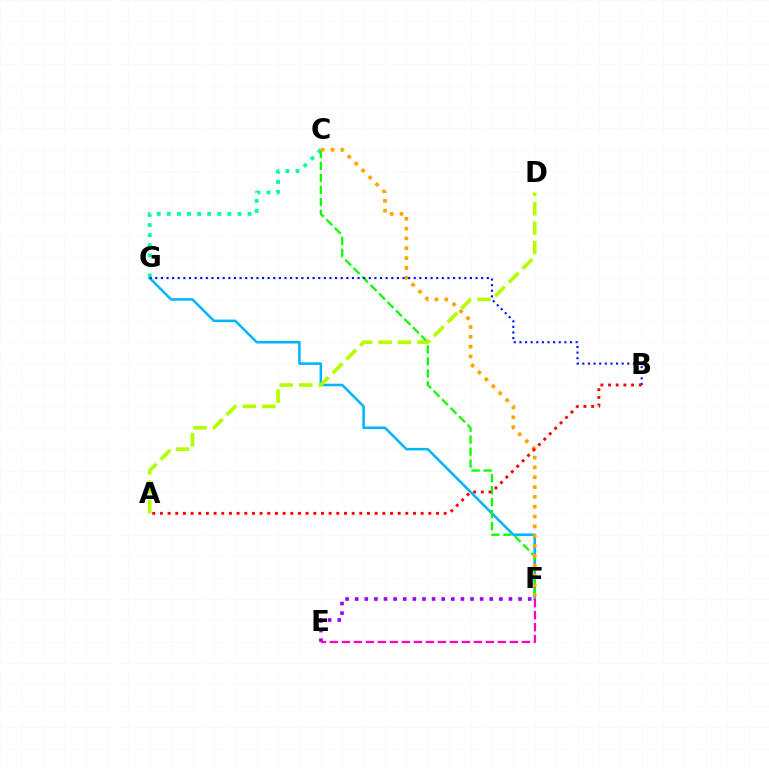{('E', 'F'): [{'color': '#9b00ff', 'line_style': 'dotted', 'thickness': 2.61}, {'color': '#ff00bd', 'line_style': 'dashed', 'thickness': 1.63}], ('F', 'G'): [{'color': '#00b5ff', 'line_style': 'solid', 'thickness': 1.83}], ('C', 'G'): [{'color': '#00ff9d', 'line_style': 'dotted', 'thickness': 2.74}], ('C', 'F'): [{'color': '#08ff00', 'line_style': 'dashed', 'thickness': 1.63}, {'color': '#ffa500', 'line_style': 'dotted', 'thickness': 2.67}], ('B', 'G'): [{'color': '#0010ff', 'line_style': 'dotted', 'thickness': 1.53}], ('A', 'B'): [{'color': '#ff0000', 'line_style': 'dotted', 'thickness': 2.08}], ('A', 'D'): [{'color': '#b3ff00', 'line_style': 'dashed', 'thickness': 2.64}]}